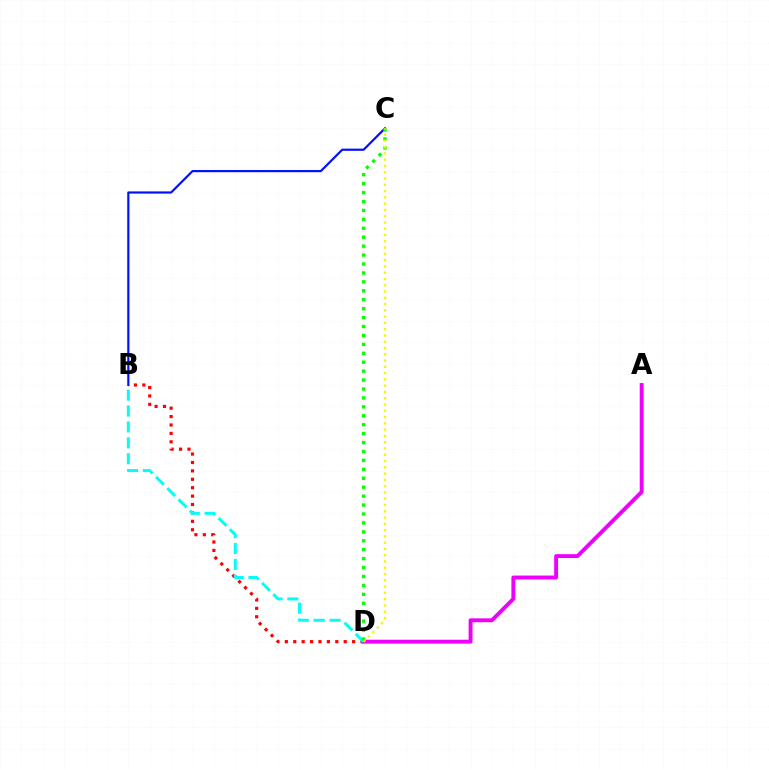{('B', 'D'): [{'color': '#ff0000', 'line_style': 'dotted', 'thickness': 2.28}, {'color': '#00fff6', 'line_style': 'dashed', 'thickness': 2.16}], ('B', 'C'): [{'color': '#0010ff', 'line_style': 'solid', 'thickness': 1.57}], ('A', 'D'): [{'color': '#ee00ff', 'line_style': 'solid', 'thickness': 2.8}], ('C', 'D'): [{'color': '#08ff00', 'line_style': 'dotted', 'thickness': 2.43}, {'color': '#fcf500', 'line_style': 'dotted', 'thickness': 1.71}]}